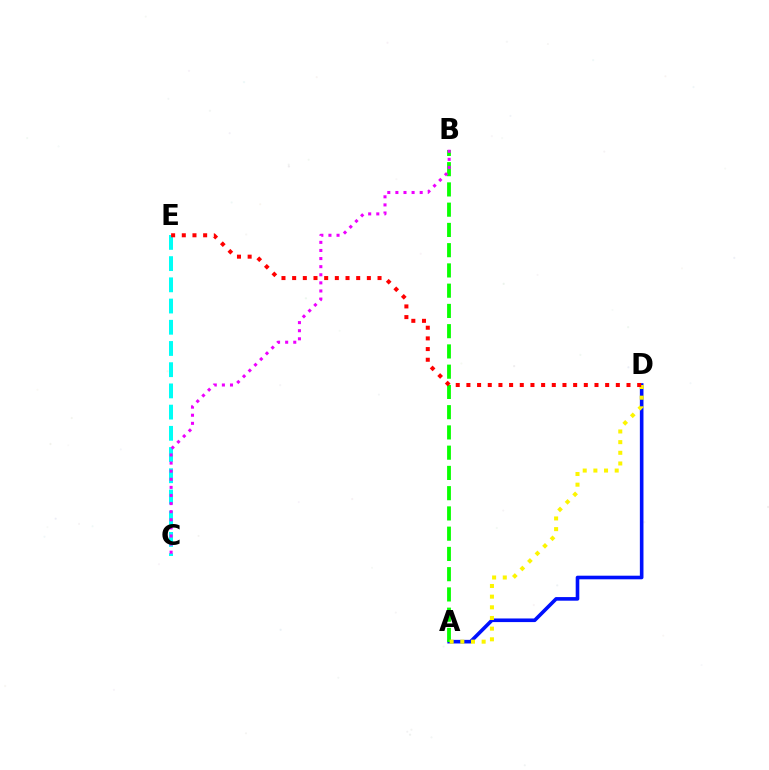{('A', 'D'): [{'color': '#0010ff', 'line_style': 'solid', 'thickness': 2.6}, {'color': '#fcf500', 'line_style': 'dotted', 'thickness': 2.9}], ('C', 'E'): [{'color': '#00fff6', 'line_style': 'dashed', 'thickness': 2.88}], ('A', 'B'): [{'color': '#08ff00', 'line_style': 'dashed', 'thickness': 2.75}], ('D', 'E'): [{'color': '#ff0000', 'line_style': 'dotted', 'thickness': 2.9}], ('B', 'C'): [{'color': '#ee00ff', 'line_style': 'dotted', 'thickness': 2.2}]}